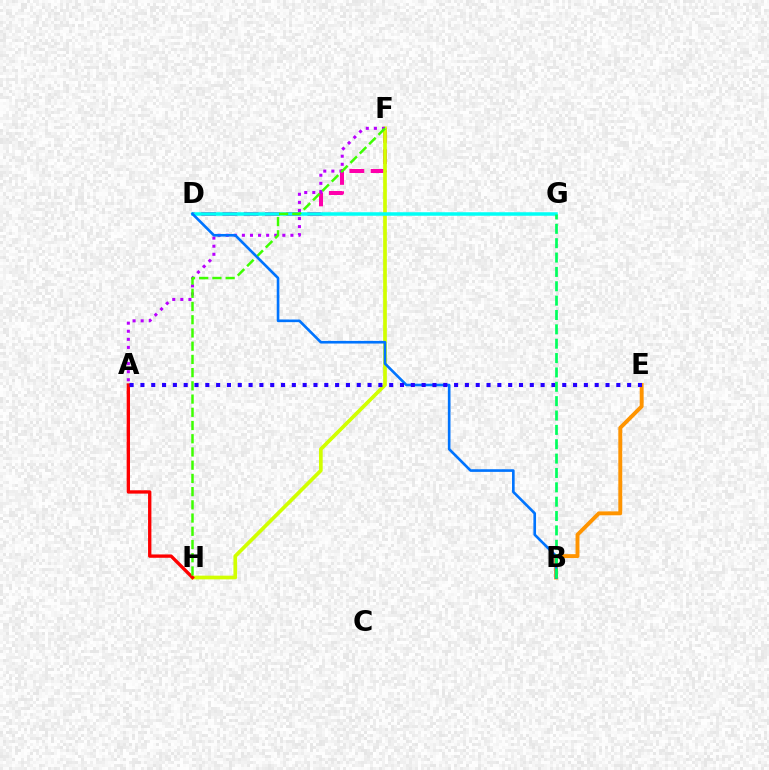{('B', 'E'): [{'color': '#ff9400', 'line_style': 'solid', 'thickness': 2.81}], ('D', 'F'): [{'color': '#ff00ac', 'line_style': 'dashed', 'thickness': 2.89}], ('F', 'H'): [{'color': '#d1ff00', 'line_style': 'solid', 'thickness': 2.66}, {'color': '#3dff00', 'line_style': 'dashed', 'thickness': 1.8}], ('D', 'G'): [{'color': '#00fff6', 'line_style': 'solid', 'thickness': 2.52}], ('A', 'F'): [{'color': '#b900ff', 'line_style': 'dotted', 'thickness': 2.2}], ('A', 'H'): [{'color': '#ff0000', 'line_style': 'solid', 'thickness': 2.4}], ('B', 'D'): [{'color': '#0074ff', 'line_style': 'solid', 'thickness': 1.9}], ('A', 'E'): [{'color': '#2500ff', 'line_style': 'dotted', 'thickness': 2.94}], ('B', 'G'): [{'color': '#00ff5c', 'line_style': 'dashed', 'thickness': 1.95}]}